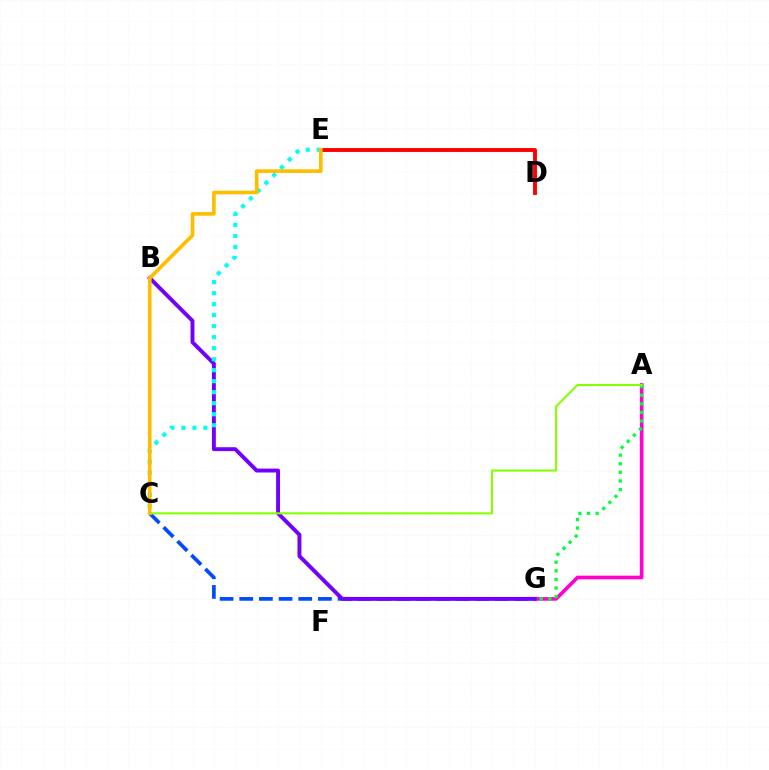{('A', 'G'): [{'color': '#ff00cf', 'line_style': 'solid', 'thickness': 2.63}, {'color': '#00ff39', 'line_style': 'dotted', 'thickness': 2.34}], ('C', 'G'): [{'color': '#004bff', 'line_style': 'dashed', 'thickness': 2.67}], ('D', 'E'): [{'color': '#ff0000', 'line_style': 'solid', 'thickness': 2.8}], ('B', 'G'): [{'color': '#7200ff', 'line_style': 'solid', 'thickness': 2.81}], ('A', 'C'): [{'color': '#84ff00', 'line_style': 'solid', 'thickness': 1.5}], ('C', 'E'): [{'color': '#00fff6', 'line_style': 'dotted', 'thickness': 2.99}, {'color': '#ffbd00', 'line_style': 'solid', 'thickness': 2.63}]}